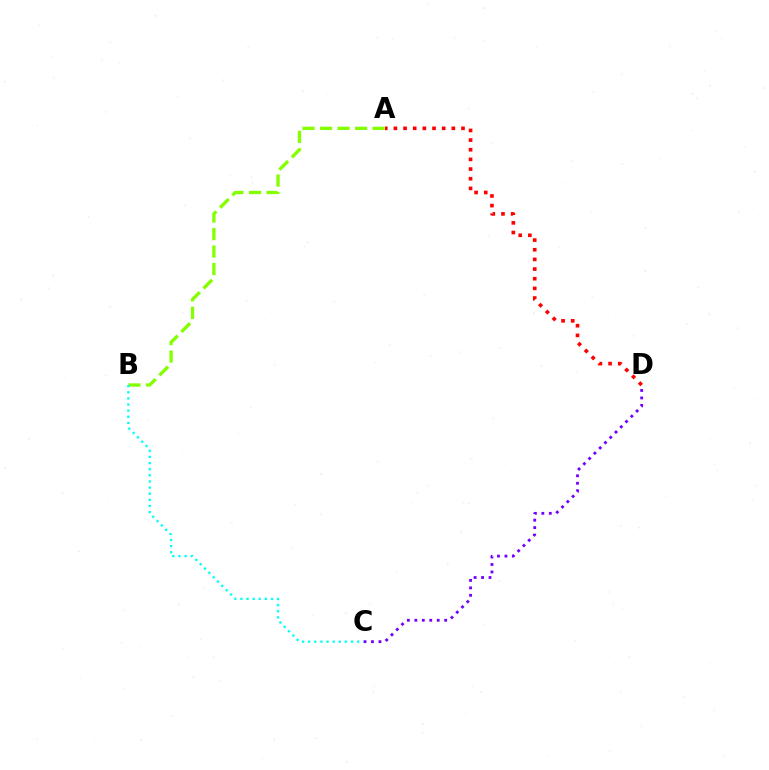{('C', 'D'): [{'color': '#7200ff', 'line_style': 'dotted', 'thickness': 2.03}], ('A', 'B'): [{'color': '#84ff00', 'line_style': 'dashed', 'thickness': 2.38}], ('B', 'C'): [{'color': '#00fff6', 'line_style': 'dotted', 'thickness': 1.66}], ('A', 'D'): [{'color': '#ff0000', 'line_style': 'dotted', 'thickness': 2.62}]}